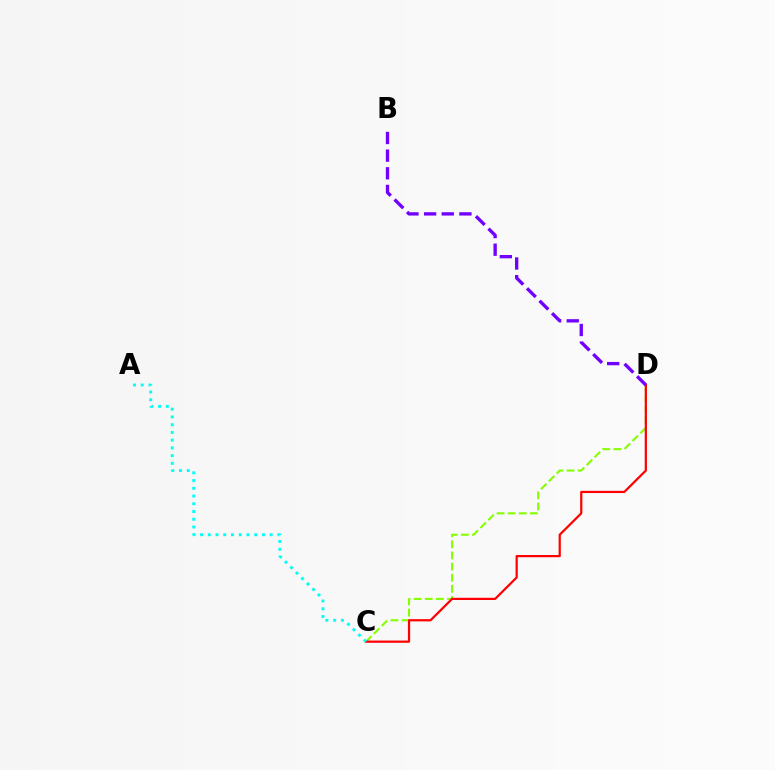{('C', 'D'): [{'color': '#84ff00', 'line_style': 'dashed', 'thickness': 1.51}, {'color': '#ff0000', 'line_style': 'solid', 'thickness': 1.6}], ('B', 'D'): [{'color': '#7200ff', 'line_style': 'dashed', 'thickness': 2.4}], ('A', 'C'): [{'color': '#00fff6', 'line_style': 'dotted', 'thickness': 2.1}]}